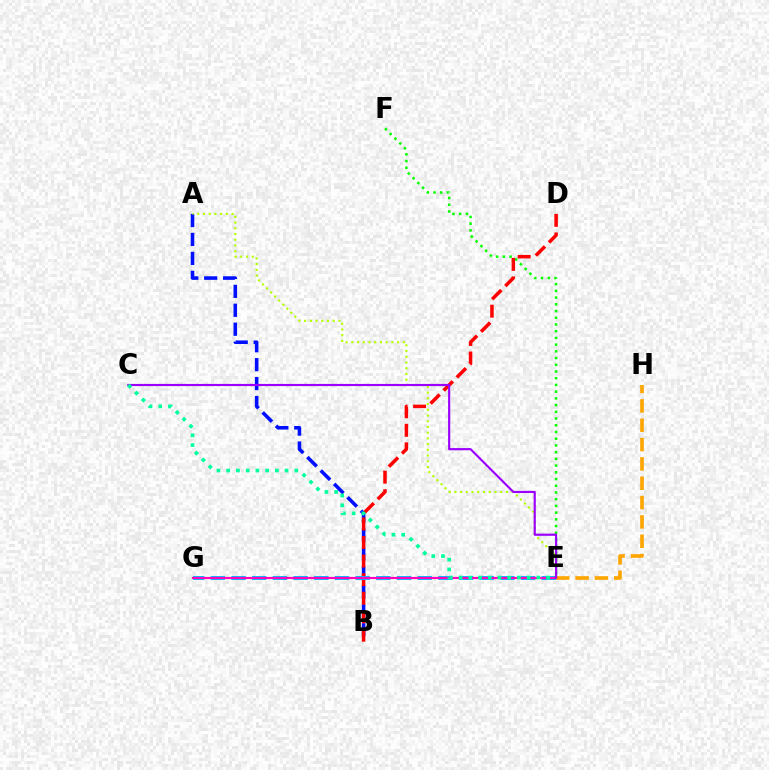{('A', 'B'): [{'color': '#0010ff', 'line_style': 'dashed', 'thickness': 2.57}], ('E', 'F'): [{'color': '#08ff00', 'line_style': 'dotted', 'thickness': 1.83}], ('B', 'D'): [{'color': '#ff0000', 'line_style': 'dashed', 'thickness': 2.52}], ('A', 'E'): [{'color': '#b3ff00', 'line_style': 'dotted', 'thickness': 1.55}], ('E', 'H'): [{'color': '#ffa500', 'line_style': 'dashed', 'thickness': 2.63}], ('E', 'G'): [{'color': '#00b5ff', 'line_style': 'dashed', 'thickness': 2.81}, {'color': '#ff00bd', 'line_style': 'solid', 'thickness': 1.55}], ('C', 'E'): [{'color': '#9b00ff', 'line_style': 'solid', 'thickness': 1.56}, {'color': '#00ff9d', 'line_style': 'dotted', 'thickness': 2.64}]}